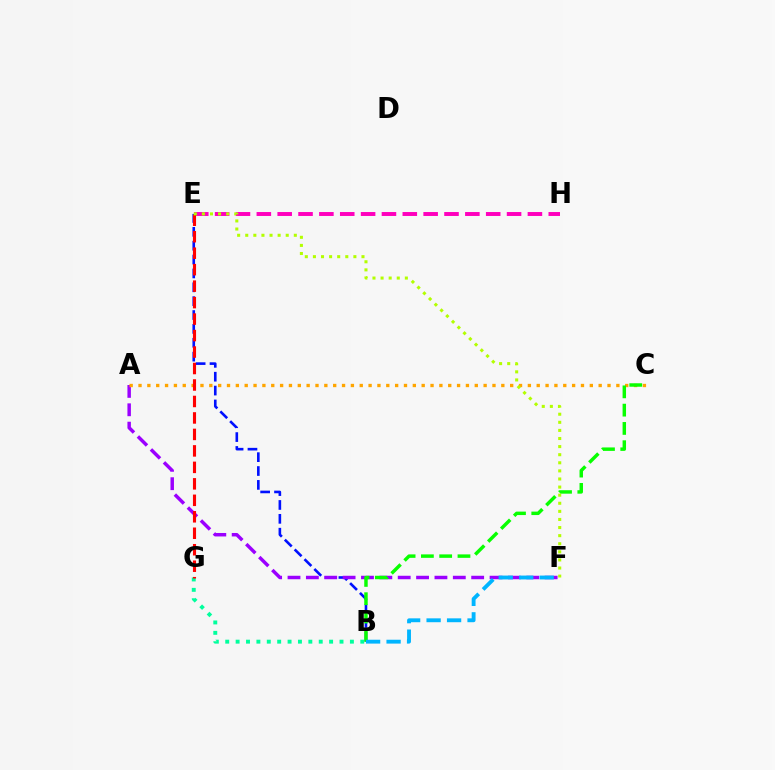{('B', 'E'): [{'color': '#0010ff', 'line_style': 'dashed', 'thickness': 1.88}], ('A', 'F'): [{'color': '#9b00ff', 'line_style': 'dashed', 'thickness': 2.5}], ('B', 'G'): [{'color': '#00ff9d', 'line_style': 'dotted', 'thickness': 2.82}], ('A', 'C'): [{'color': '#ffa500', 'line_style': 'dotted', 'thickness': 2.4}], ('E', 'H'): [{'color': '#ff00bd', 'line_style': 'dashed', 'thickness': 2.83}], ('B', 'C'): [{'color': '#08ff00', 'line_style': 'dashed', 'thickness': 2.48}], ('B', 'F'): [{'color': '#00b5ff', 'line_style': 'dashed', 'thickness': 2.78}], ('E', 'G'): [{'color': '#ff0000', 'line_style': 'dashed', 'thickness': 2.24}], ('E', 'F'): [{'color': '#b3ff00', 'line_style': 'dotted', 'thickness': 2.2}]}